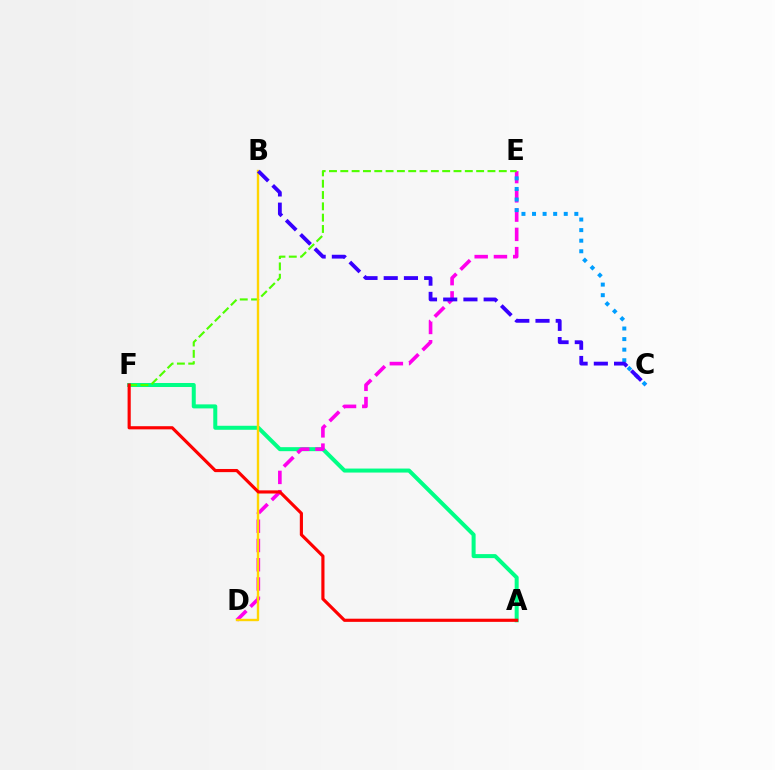{('A', 'F'): [{'color': '#00ff86', 'line_style': 'solid', 'thickness': 2.89}, {'color': '#ff0000', 'line_style': 'solid', 'thickness': 2.27}], ('D', 'E'): [{'color': '#ff00ed', 'line_style': 'dashed', 'thickness': 2.62}], ('E', 'F'): [{'color': '#4fff00', 'line_style': 'dashed', 'thickness': 1.54}], ('B', 'D'): [{'color': '#ffd500', 'line_style': 'solid', 'thickness': 1.72}], ('C', 'E'): [{'color': '#009eff', 'line_style': 'dotted', 'thickness': 2.87}], ('B', 'C'): [{'color': '#3700ff', 'line_style': 'dashed', 'thickness': 2.75}]}